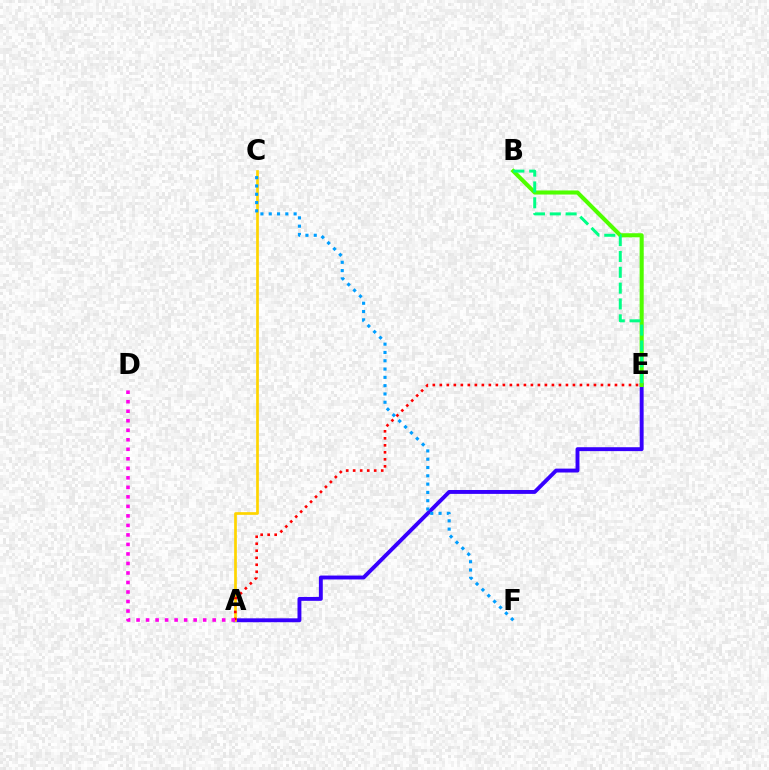{('A', 'E'): [{'color': '#3700ff', 'line_style': 'solid', 'thickness': 2.8}, {'color': '#ff0000', 'line_style': 'dotted', 'thickness': 1.9}], ('B', 'E'): [{'color': '#4fff00', 'line_style': 'solid', 'thickness': 2.93}, {'color': '#00ff86', 'line_style': 'dashed', 'thickness': 2.15}], ('A', 'C'): [{'color': '#ffd500', 'line_style': 'solid', 'thickness': 1.95}], ('A', 'D'): [{'color': '#ff00ed', 'line_style': 'dotted', 'thickness': 2.59}], ('C', 'F'): [{'color': '#009eff', 'line_style': 'dotted', 'thickness': 2.25}]}